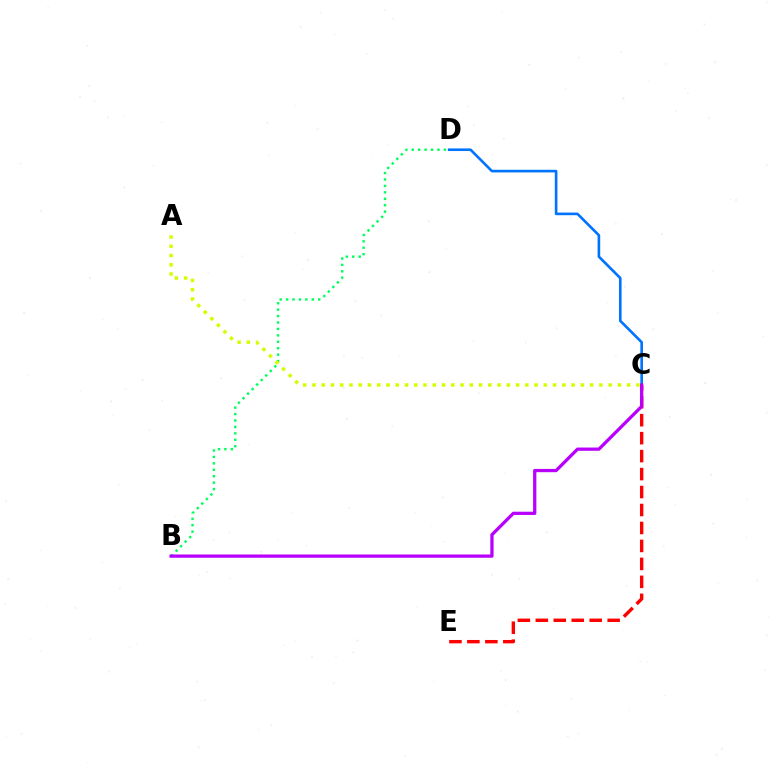{('B', 'D'): [{'color': '#00ff5c', 'line_style': 'dotted', 'thickness': 1.75}], ('C', 'D'): [{'color': '#0074ff', 'line_style': 'solid', 'thickness': 1.89}], ('C', 'E'): [{'color': '#ff0000', 'line_style': 'dashed', 'thickness': 2.44}], ('A', 'C'): [{'color': '#d1ff00', 'line_style': 'dotted', 'thickness': 2.52}], ('B', 'C'): [{'color': '#b900ff', 'line_style': 'solid', 'thickness': 2.35}]}